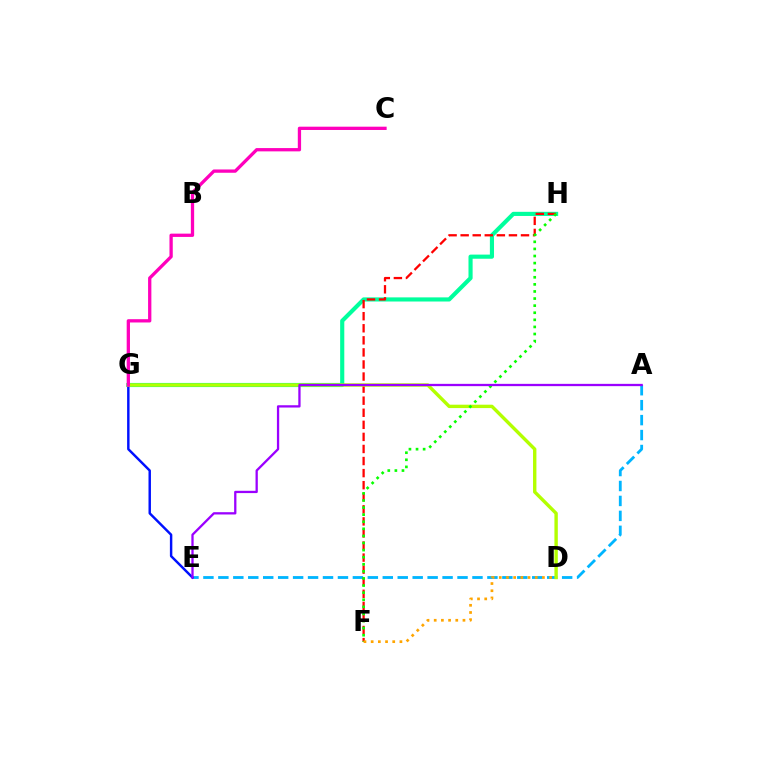{('A', 'E'): [{'color': '#00b5ff', 'line_style': 'dashed', 'thickness': 2.03}, {'color': '#9b00ff', 'line_style': 'solid', 'thickness': 1.65}], ('G', 'H'): [{'color': '#00ff9d', 'line_style': 'solid', 'thickness': 2.98}], ('E', 'G'): [{'color': '#0010ff', 'line_style': 'solid', 'thickness': 1.76}], ('F', 'H'): [{'color': '#ff0000', 'line_style': 'dashed', 'thickness': 1.64}, {'color': '#08ff00', 'line_style': 'dotted', 'thickness': 1.93}], ('D', 'G'): [{'color': '#b3ff00', 'line_style': 'solid', 'thickness': 2.44}], ('C', 'G'): [{'color': '#ff00bd', 'line_style': 'solid', 'thickness': 2.37}], ('D', 'F'): [{'color': '#ffa500', 'line_style': 'dotted', 'thickness': 1.95}]}